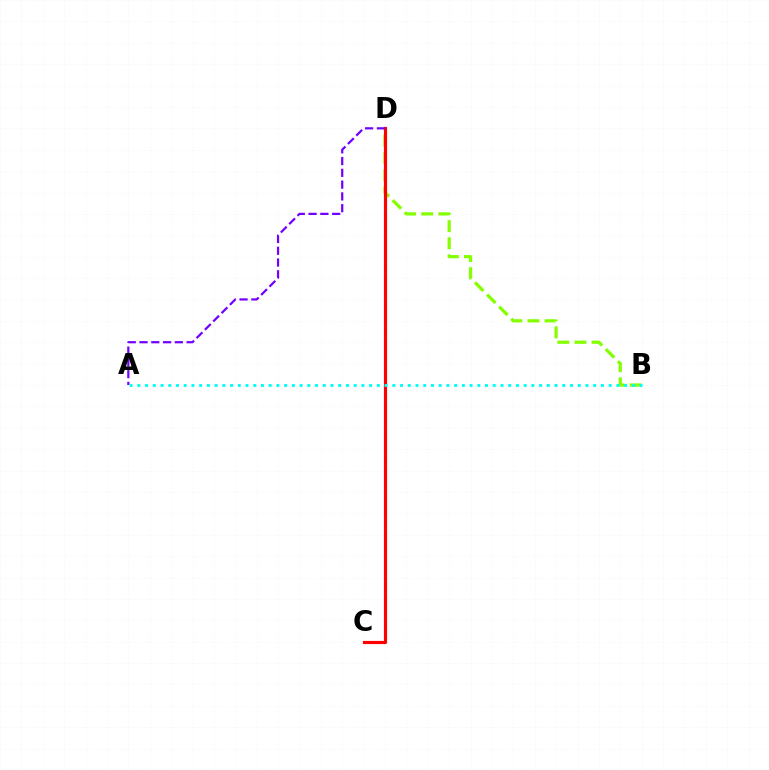{('B', 'D'): [{'color': '#84ff00', 'line_style': 'dashed', 'thickness': 2.32}], ('C', 'D'): [{'color': '#ff0000', 'line_style': 'solid', 'thickness': 2.27}], ('A', 'D'): [{'color': '#7200ff', 'line_style': 'dashed', 'thickness': 1.6}], ('A', 'B'): [{'color': '#00fff6', 'line_style': 'dotted', 'thickness': 2.1}]}